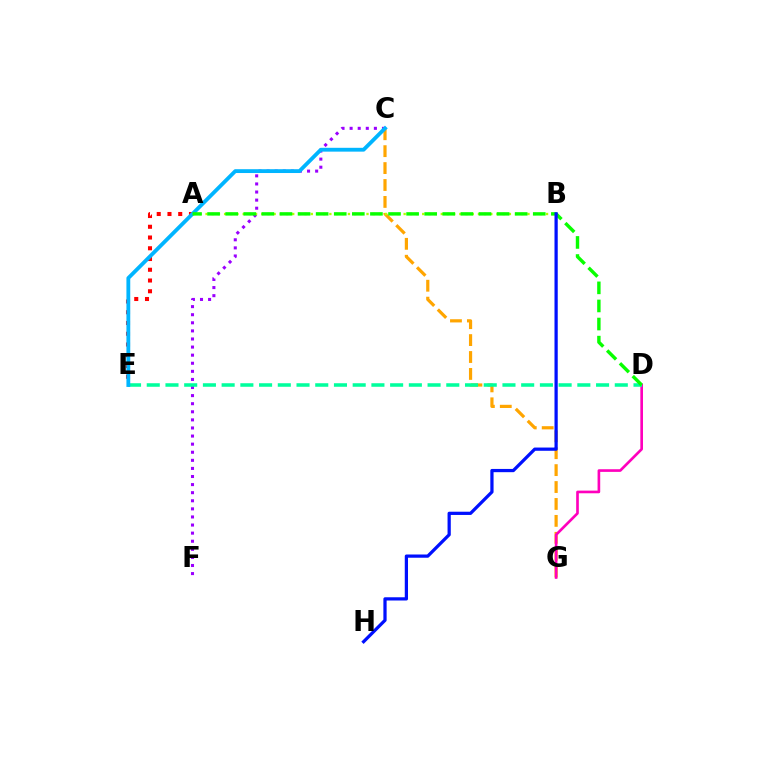{('C', 'G'): [{'color': '#ffa500', 'line_style': 'dashed', 'thickness': 2.3}], ('D', 'G'): [{'color': '#ff00bd', 'line_style': 'solid', 'thickness': 1.91}], ('A', 'E'): [{'color': '#ff0000', 'line_style': 'dotted', 'thickness': 2.92}], ('C', 'F'): [{'color': '#9b00ff', 'line_style': 'dotted', 'thickness': 2.2}], ('D', 'E'): [{'color': '#00ff9d', 'line_style': 'dashed', 'thickness': 2.54}], ('C', 'E'): [{'color': '#00b5ff', 'line_style': 'solid', 'thickness': 2.75}], ('A', 'B'): [{'color': '#b3ff00', 'line_style': 'dotted', 'thickness': 1.68}], ('A', 'D'): [{'color': '#08ff00', 'line_style': 'dashed', 'thickness': 2.46}], ('B', 'H'): [{'color': '#0010ff', 'line_style': 'solid', 'thickness': 2.33}]}